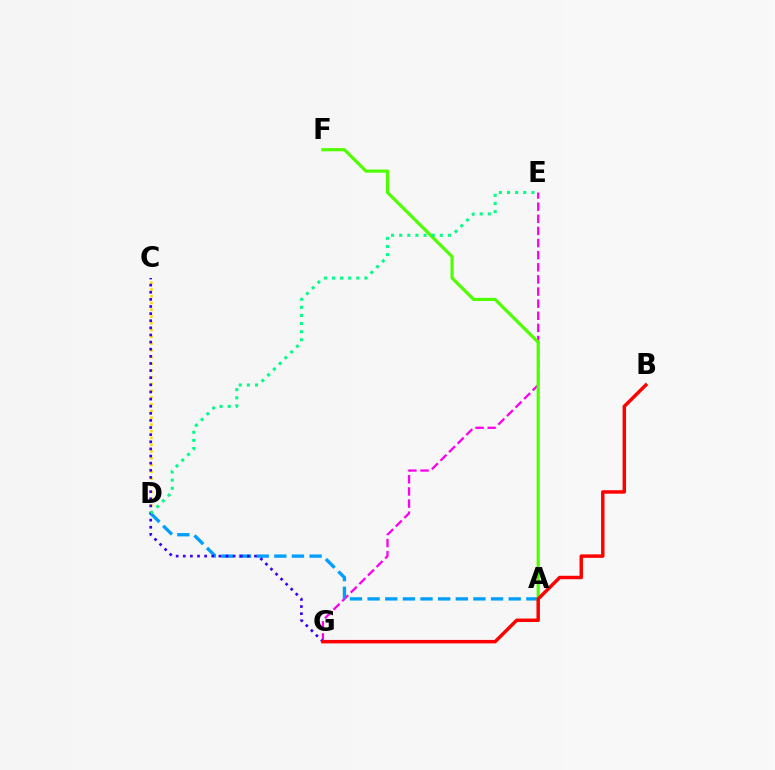{('C', 'D'): [{'color': '#ffd500', 'line_style': 'dotted', 'thickness': 1.83}], ('E', 'G'): [{'color': '#ff00ed', 'line_style': 'dashed', 'thickness': 1.65}], ('A', 'D'): [{'color': '#009eff', 'line_style': 'dashed', 'thickness': 2.4}], ('A', 'F'): [{'color': '#4fff00', 'line_style': 'solid', 'thickness': 2.29}], ('C', 'G'): [{'color': '#3700ff', 'line_style': 'dotted', 'thickness': 1.93}], ('D', 'E'): [{'color': '#00ff86', 'line_style': 'dotted', 'thickness': 2.21}], ('B', 'G'): [{'color': '#ff0000', 'line_style': 'solid', 'thickness': 2.49}]}